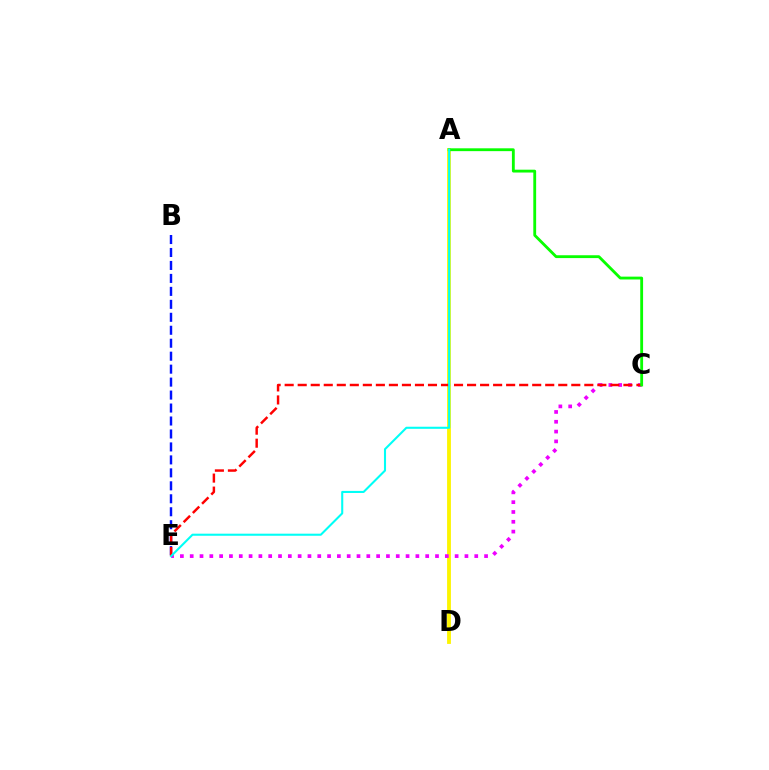{('A', 'D'): [{'color': '#fcf500', 'line_style': 'solid', 'thickness': 2.75}], ('B', 'E'): [{'color': '#0010ff', 'line_style': 'dashed', 'thickness': 1.76}], ('C', 'E'): [{'color': '#ee00ff', 'line_style': 'dotted', 'thickness': 2.67}, {'color': '#ff0000', 'line_style': 'dashed', 'thickness': 1.77}], ('A', 'C'): [{'color': '#08ff00', 'line_style': 'solid', 'thickness': 2.04}], ('A', 'E'): [{'color': '#00fff6', 'line_style': 'solid', 'thickness': 1.5}]}